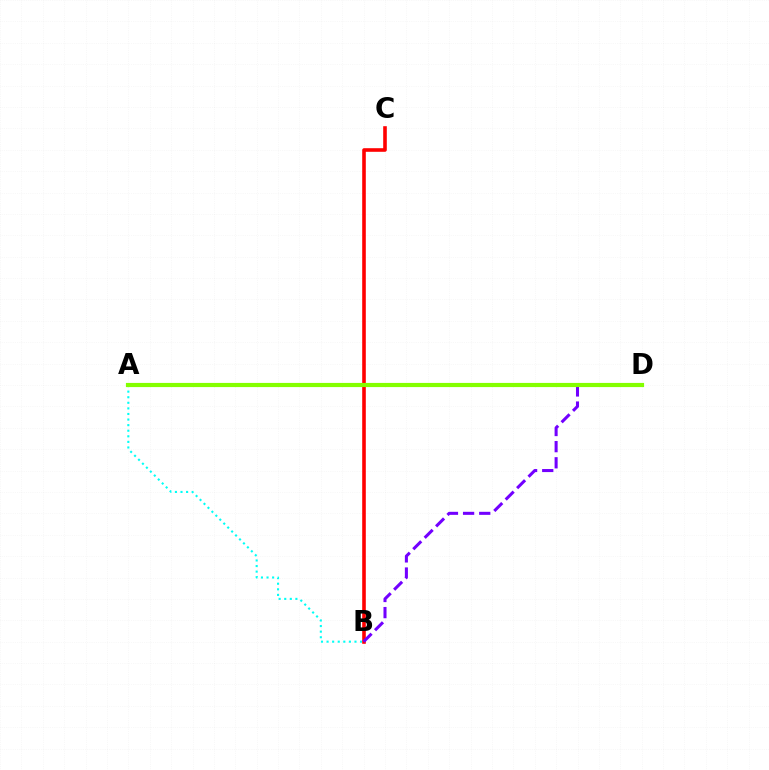{('A', 'B'): [{'color': '#00fff6', 'line_style': 'dotted', 'thickness': 1.52}], ('B', 'C'): [{'color': '#ff0000', 'line_style': 'solid', 'thickness': 2.59}], ('B', 'D'): [{'color': '#7200ff', 'line_style': 'dashed', 'thickness': 2.19}], ('A', 'D'): [{'color': '#84ff00', 'line_style': 'solid', 'thickness': 3.0}]}